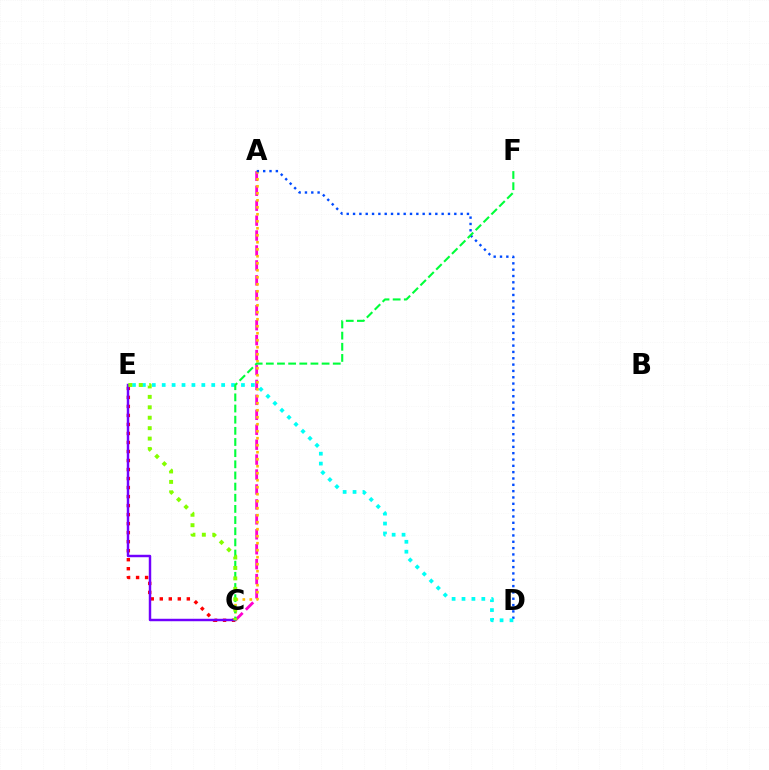{('A', 'C'): [{'color': '#ff00cf', 'line_style': 'dashed', 'thickness': 2.03}, {'color': '#ffbd00', 'line_style': 'dotted', 'thickness': 1.9}], ('A', 'D'): [{'color': '#004bff', 'line_style': 'dotted', 'thickness': 1.72}], ('C', 'E'): [{'color': '#ff0000', 'line_style': 'dotted', 'thickness': 2.45}, {'color': '#7200ff', 'line_style': 'solid', 'thickness': 1.77}, {'color': '#84ff00', 'line_style': 'dotted', 'thickness': 2.83}], ('D', 'E'): [{'color': '#00fff6', 'line_style': 'dotted', 'thickness': 2.69}], ('C', 'F'): [{'color': '#00ff39', 'line_style': 'dashed', 'thickness': 1.52}]}